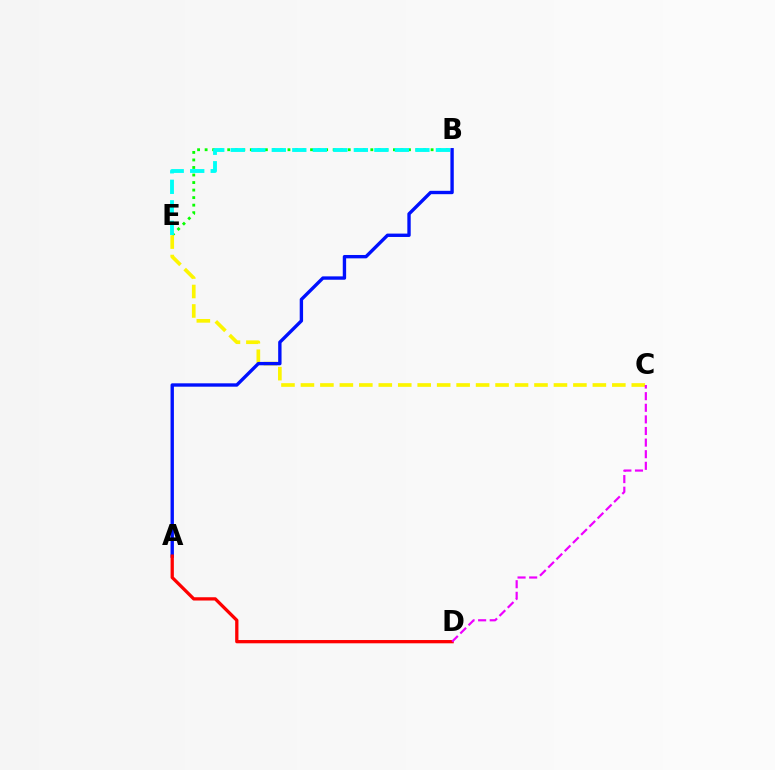{('B', 'E'): [{'color': '#08ff00', 'line_style': 'dotted', 'thickness': 2.05}, {'color': '#00fff6', 'line_style': 'dashed', 'thickness': 2.79}], ('C', 'E'): [{'color': '#fcf500', 'line_style': 'dashed', 'thickness': 2.64}], ('A', 'B'): [{'color': '#0010ff', 'line_style': 'solid', 'thickness': 2.42}], ('A', 'D'): [{'color': '#ff0000', 'line_style': 'solid', 'thickness': 2.36}], ('C', 'D'): [{'color': '#ee00ff', 'line_style': 'dashed', 'thickness': 1.58}]}